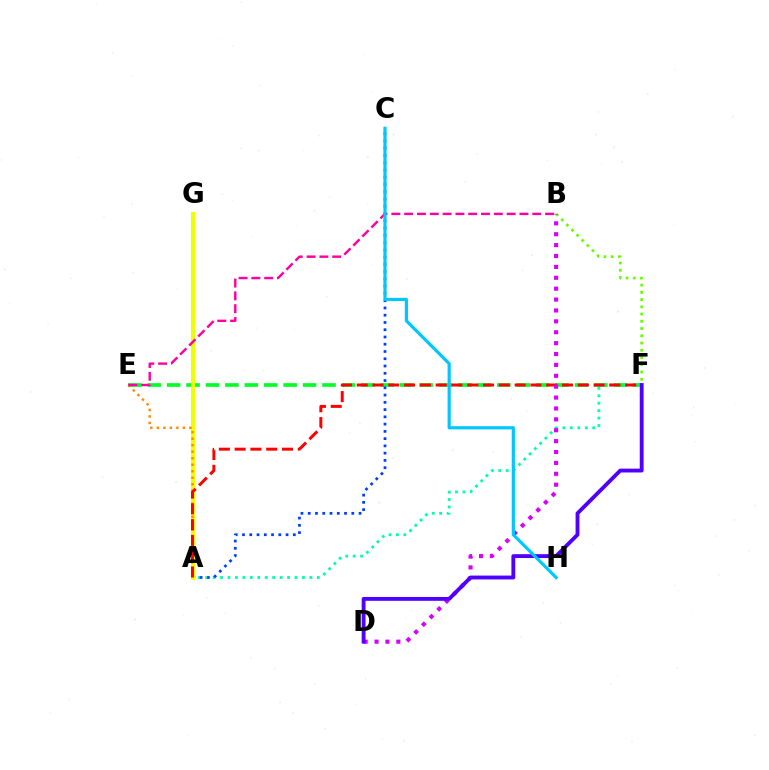{('E', 'F'): [{'color': '#00ff27', 'line_style': 'dashed', 'thickness': 2.64}], ('B', 'F'): [{'color': '#66ff00', 'line_style': 'dotted', 'thickness': 1.97}], ('A', 'F'): [{'color': '#00ffaf', 'line_style': 'dotted', 'thickness': 2.02}, {'color': '#ff0000', 'line_style': 'dashed', 'thickness': 2.15}], ('A', 'C'): [{'color': '#003fff', 'line_style': 'dotted', 'thickness': 1.97}], ('A', 'G'): [{'color': '#eeff00', 'line_style': 'solid', 'thickness': 2.95}], ('A', 'E'): [{'color': '#ff8800', 'line_style': 'dotted', 'thickness': 1.77}], ('B', 'D'): [{'color': '#d600ff', 'line_style': 'dotted', 'thickness': 2.96}], ('D', 'F'): [{'color': '#4f00ff', 'line_style': 'solid', 'thickness': 2.77}], ('B', 'E'): [{'color': '#ff00a0', 'line_style': 'dashed', 'thickness': 1.74}], ('C', 'H'): [{'color': '#00c7ff', 'line_style': 'solid', 'thickness': 2.3}]}